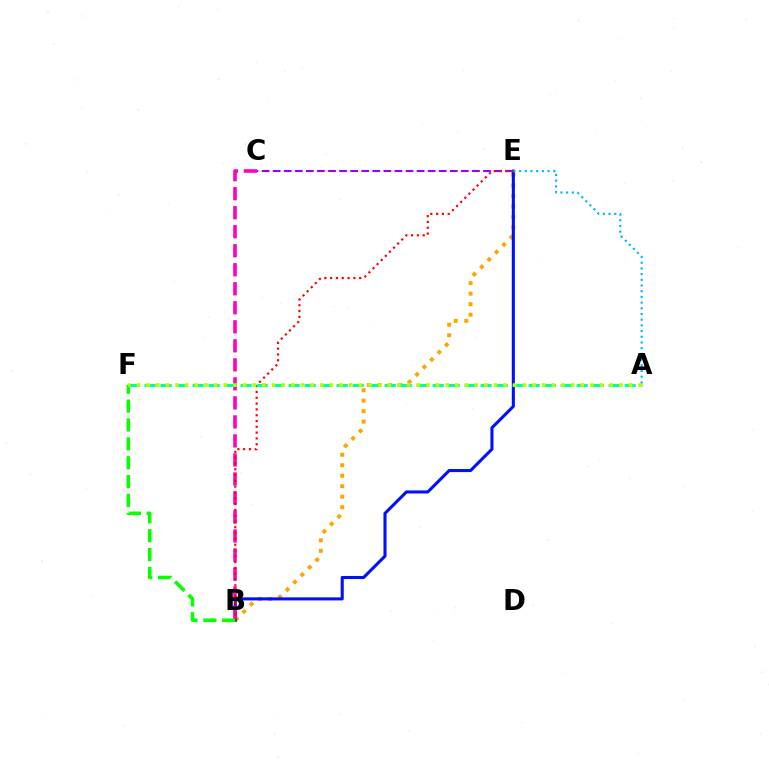{('B', 'E'): [{'color': '#ffa500', 'line_style': 'dotted', 'thickness': 2.85}, {'color': '#0010ff', 'line_style': 'solid', 'thickness': 2.21}, {'color': '#ff0000', 'line_style': 'dotted', 'thickness': 1.58}], ('B', 'C'): [{'color': '#ff00bd', 'line_style': 'dashed', 'thickness': 2.58}], ('C', 'E'): [{'color': '#9b00ff', 'line_style': 'dashed', 'thickness': 1.5}], ('A', 'F'): [{'color': '#00ff9d', 'line_style': 'dashed', 'thickness': 2.17}, {'color': '#b3ff00', 'line_style': 'dotted', 'thickness': 2.62}], ('B', 'F'): [{'color': '#08ff00', 'line_style': 'dashed', 'thickness': 2.56}], ('A', 'E'): [{'color': '#00b5ff', 'line_style': 'dotted', 'thickness': 1.55}]}